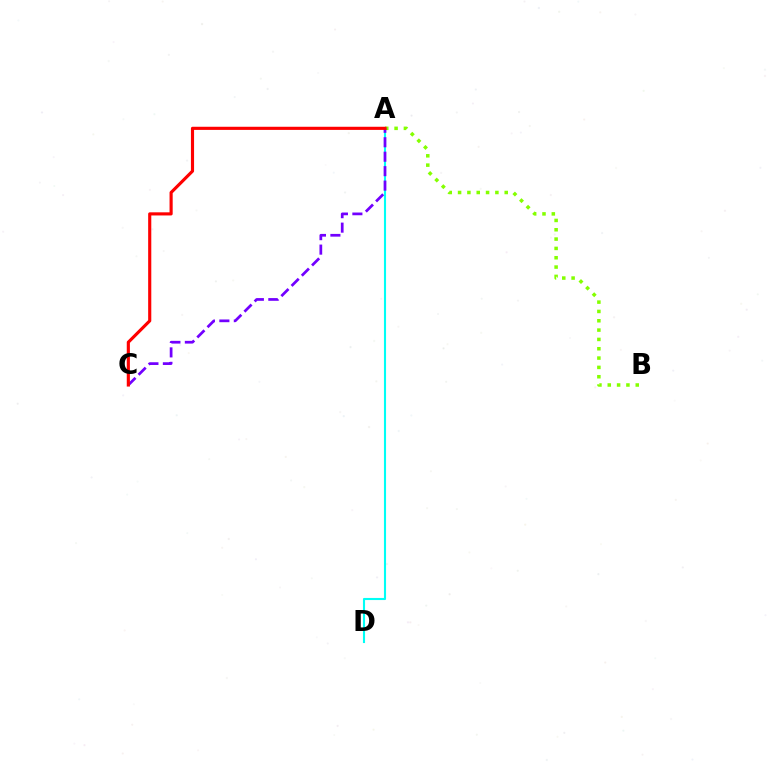{('A', 'B'): [{'color': '#84ff00', 'line_style': 'dotted', 'thickness': 2.53}], ('A', 'D'): [{'color': '#00fff6', 'line_style': 'solid', 'thickness': 1.52}], ('A', 'C'): [{'color': '#7200ff', 'line_style': 'dashed', 'thickness': 1.96}, {'color': '#ff0000', 'line_style': 'solid', 'thickness': 2.26}]}